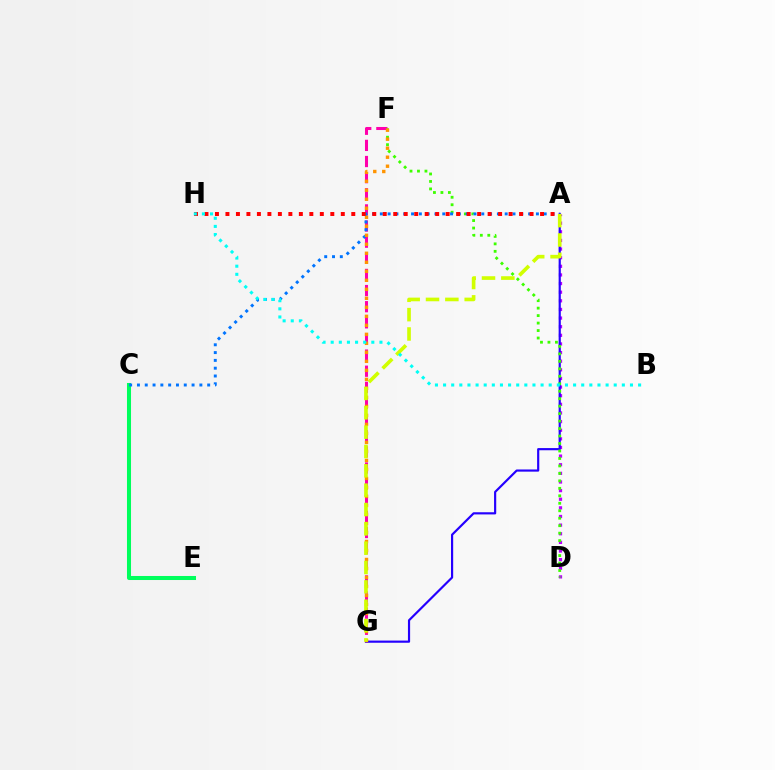{('A', 'D'): [{'color': '#b900ff', 'line_style': 'dotted', 'thickness': 2.34}], ('F', 'G'): [{'color': '#ff00ac', 'line_style': 'dashed', 'thickness': 2.19}, {'color': '#ff9400', 'line_style': 'dotted', 'thickness': 2.45}], ('C', 'E'): [{'color': '#00ff5c', 'line_style': 'solid', 'thickness': 2.9}], ('A', 'G'): [{'color': '#2500ff', 'line_style': 'solid', 'thickness': 1.57}, {'color': '#d1ff00', 'line_style': 'dashed', 'thickness': 2.63}], ('D', 'F'): [{'color': '#3dff00', 'line_style': 'dotted', 'thickness': 2.03}], ('A', 'C'): [{'color': '#0074ff', 'line_style': 'dotted', 'thickness': 2.12}], ('A', 'H'): [{'color': '#ff0000', 'line_style': 'dotted', 'thickness': 2.85}], ('B', 'H'): [{'color': '#00fff6', 'line_style': 'dotted', 'thickness': 2.21}]}